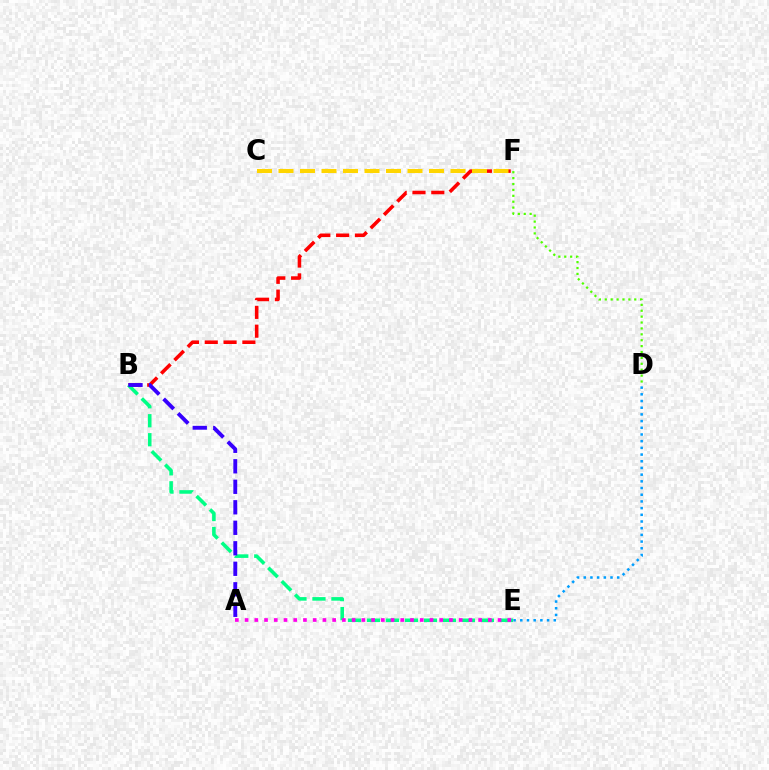{('B', 'F'): [{'color': '#ff0000', 'line_style': 'dashed', 'thickness': 2.56}], ('C', 'F'): [{'color': '#ffd500', 'line_style': 'dashed', 'thickness': 2.92}], ('B', 'E'): [{'color': '#00ff86', 'line_style': 'dashed', 'thickness': 2.58}], ('D', 'F'): [{'color': '#4fff00', 'line_style': 'dotted', 'thickness': 1.6}], ('A', 'E'): [{'color': '#ff00ed', 'line_style': 'dotted', 'thickness': 2.64}], ('A', 'B'): [{'color': '#3700ff', 'line_style': 'dashed', 'thickness': 2.78}], ('D', 'E'): [{'color': '#009eff', 'line_style': 'dotted', 'thickness': 1.82}]}